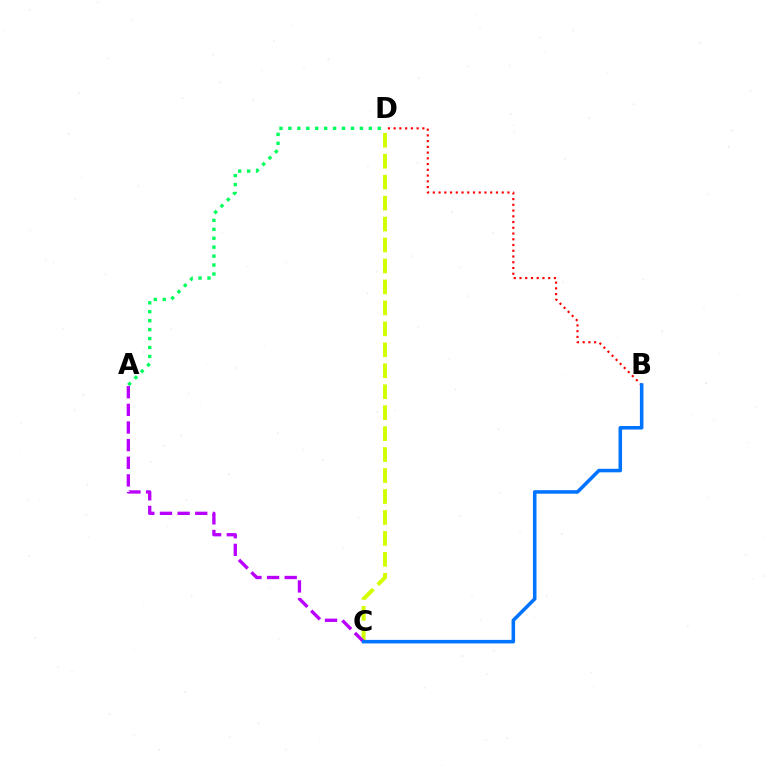{('C', 'D'): [{'color': '#d1ff00', 'line_style': 'dashed', 'thickness': 2.85}], ('A', 'D'): [{'color': '#00ff5c', 'line_style': 'dotted', 'thickness': 2.43}], ('A', 'C'): [{'color': '#b900ff', 'line_style': 'dashed', 'thickness': 2.4}], ('B', 'D'): [{'color': '#ff0000', 'line_style': 'dotted', 'thickness': 1.56}], ('B', 'C'): [{'color': '#0074ff', 'line_style': 'solid', 'thickness': 2.55}]}